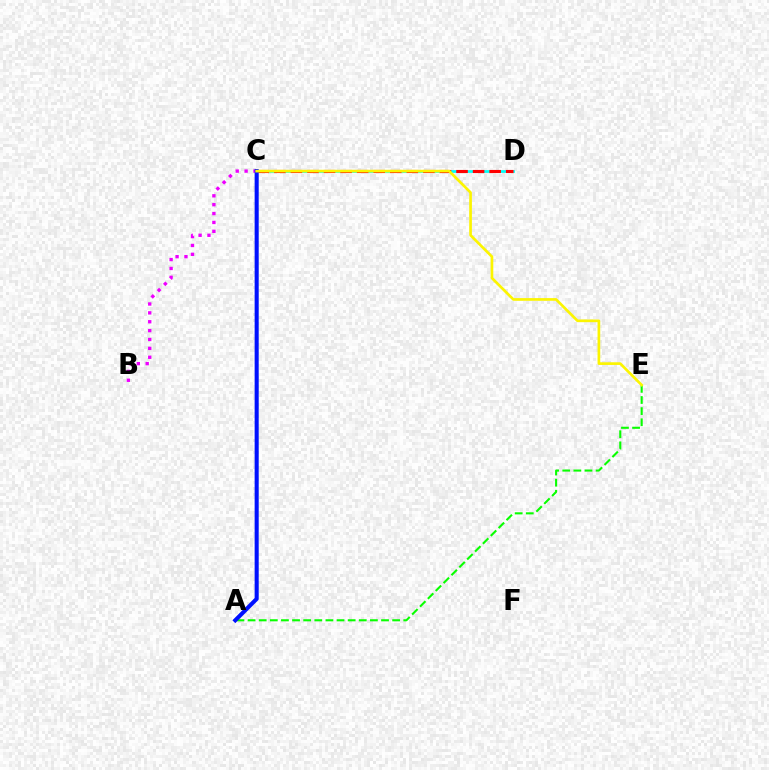{('B', 'C'): [{'color': '#ee00ff', 'line_style': 'dotted', 'thickness': 2.41}], ('C', 'D'): [{'color': '#00fff6', 'line_style': 'solid', 'thickness': 1.97}, {'color': '#ff0000', 'line_style': 'dashed', 'thickness': 2.25}], ('A', 'E'): [{'color': '#08ff00', 'line_style': 'dashed', 'thickness': 1.51}], ('A', 'C'): [{'color': '#0010ff', 'line_style': 'solid', 'thickness': 2.93}], ('C', 'E'): [{'color': '#fcf500', 'line_style': 'solid', 'thickness': 1.93}]}